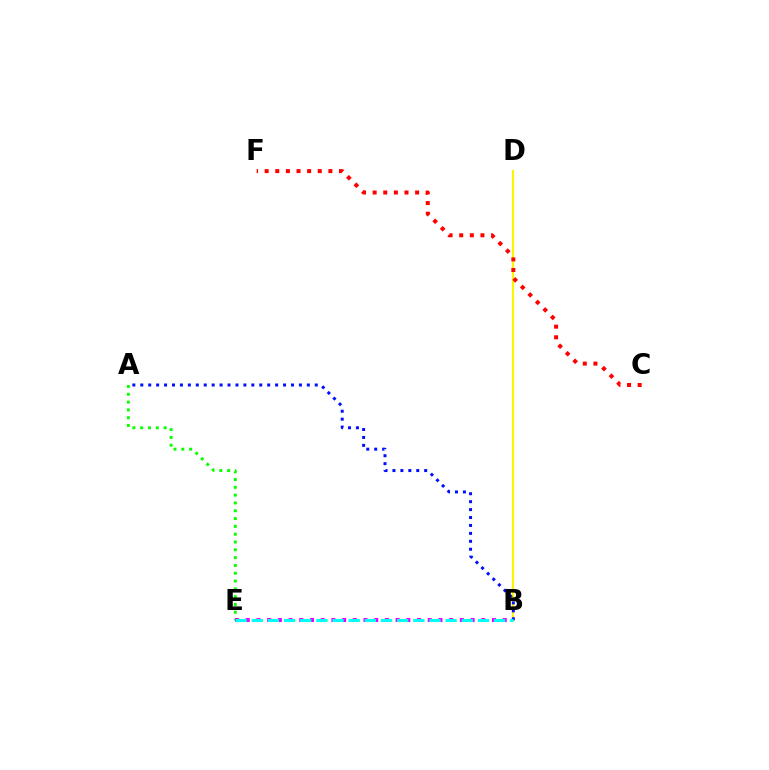{('B', 'D'): [{'color': '#fcf500', 'line_style': 'solid', 'thickness': 1.53}], ('A', 'E'): [{'color': '#08ff00', 'line_style': 'dotted', 'thickness': 2.12}], ('B', 'E'): [{'color': '#ee00ff', 'line_style': 'dotted', 'thickness': 2.91}, {'color': '#00fff6', 'line_style': 'dashed', 'thickness': 2.19}], ('A', 'B'): [{'color': '#0010ff', 'line_style': 'dotted', 'thickness': 2.16}], ('C', 'F'): [{'color': '#ff0000', 'line_style': 'dotted', 'thickness': 2.89}]}